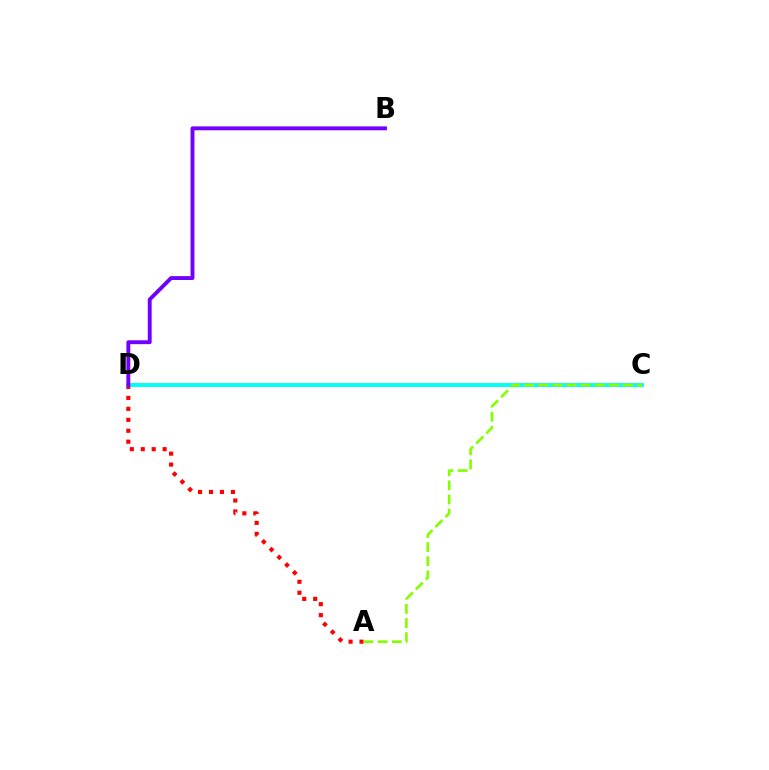{('A', 'D'): [{'color': '#ff0000', 'line_style': 'dotted', 'thickness': 2.97}], ('C', 'D'): [{'color': '#00fff6', 'line_style': 'solid', 'thickness': 2.82}], ('B', 'D'): [{'color': '#7200ff', 'line_style': 'solid', 'thickness': 2.8}], ('A', 'C'): [{'color': '#84ff00', 'line_style': 'dashed', 'thickness': 1.92}]}